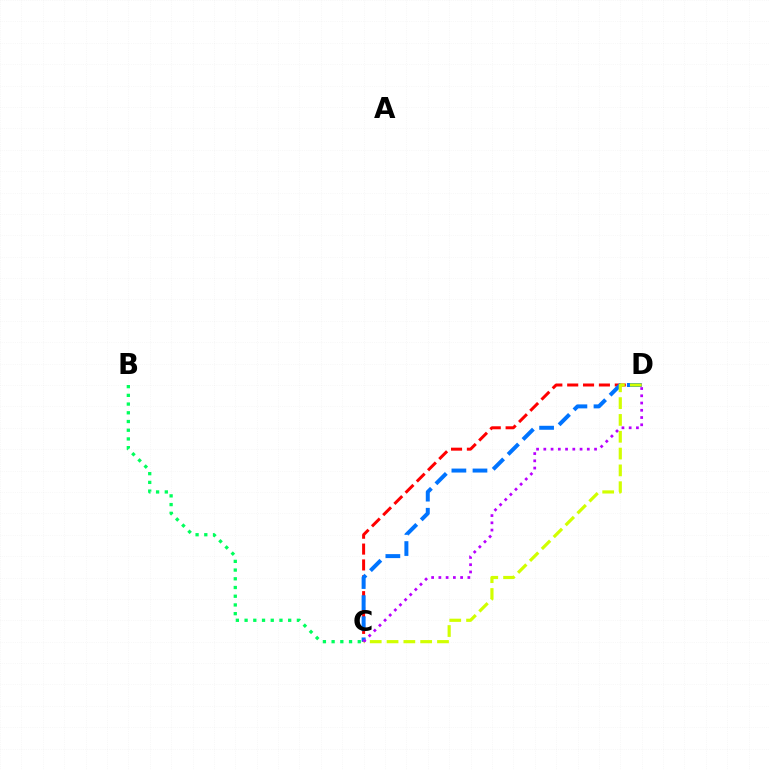{('C', 'D'): [{'color': '#ff0000', 'line_style': 'dashed', 'thickness': 2.15}, {'color': '#0074ff', 'line_style': 'dashed', 'thickness': 2.86}, {'color': '#d1ff00', 'line_style': 'dashed', 'thickness': 2.28}, {'color': '#b900ff', 'line_style': 'dotted', 'thickness': 1.97}], ('B', 'C'): [{'color': '#00ff5c', 'line_style': 'dotted', 'thickness': 2.37}]}